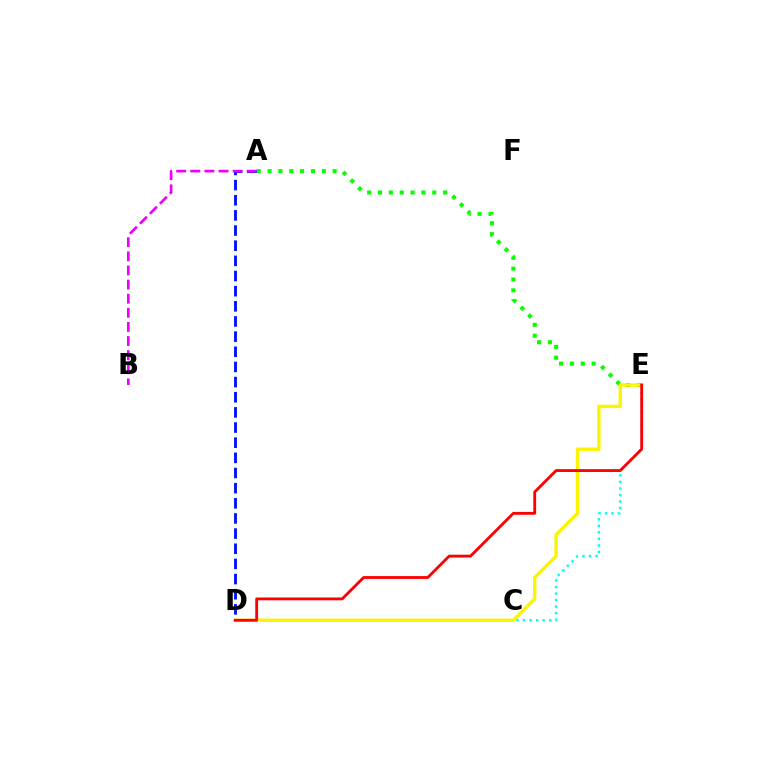{('A', 'D'): [{'color': '#0010ff', 'line_style': 'dashed', 'thickness': 2.06}], ('C', 'E'): [{'color': '#00fff6', 'line_style': 'dotted', 'thickness': 1.77}], ('A', 'E'): [{'color': '#08ff00', 'line_style': 'dotted', 'thickness': 2.95}], ('D', 'E'): [{'color': '#fcf500', 'line_style': 'solid', 'thickness': 2.44}, {'color': '#ff0000', 'line_style': 'solid', 'thickness': 2.04}], ('A', 'B'): [{'color': '#ee00ff', 'line_style': 'dashed', 'thickness': 1.92}]}